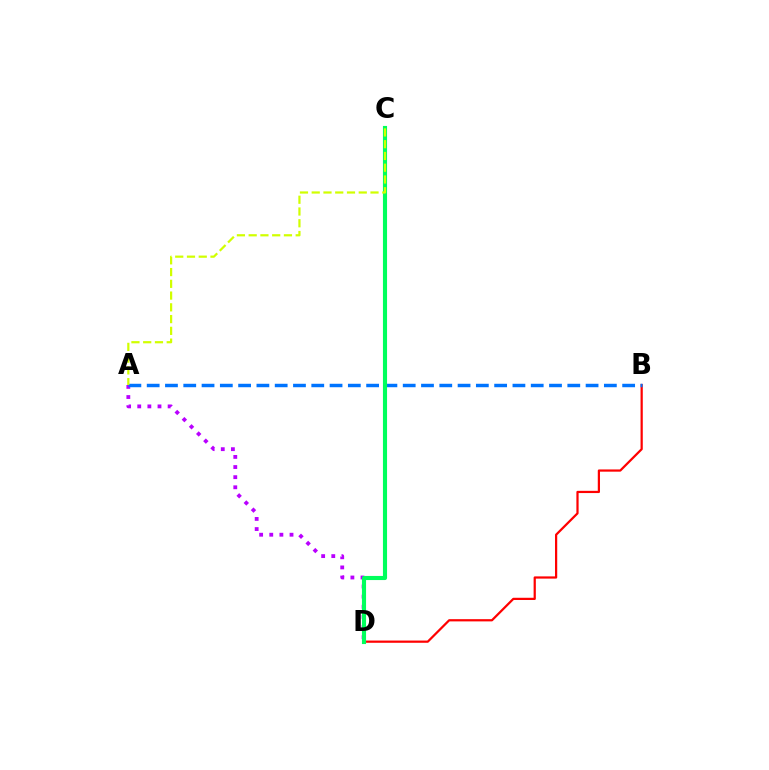{('A', 'D'): [{'color': '#b900ff', 'line_style': 'dotted', 'thickness': 2.75}], ('B', 'D'): [{'color': '#ff0000', 'line_style': 'solid', 'thickness': 1.6}], ('A', 'B'): [{'color': '#0074ff', 'line_style': 'dashed', 'thickness': 2.48}], ('C', 'D'): [{'color': '#00ff5c', 'line_style': 'solid', 'thickness': 2.97}], ('A', 'C'): [{'color': '#d1ff00', 'line_style': 'dashed', 'thickness': 1.6}]}